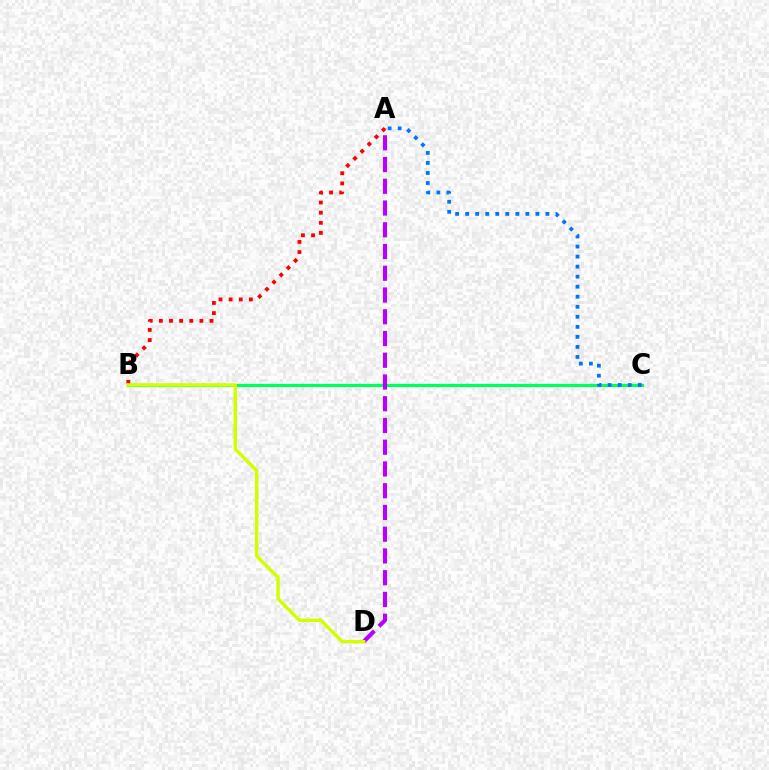{('B', 'C'): [{'color': '#00ff5c', 'line_style': 'solid', 'thickness': 2.28}], ('A', 'D'): [{'color': '#b900ff', 'line_style': 'dashed', 'thickness': 2.95}], ('A', 'C'): [{'color': '#0074ff', 'line_style': 'dotted', 'thickness': 2.73}], ('A', 'B'): [{'color': '#ff0000', 'line_style': 'dotted', 'thickness': 2.75}], ('B', 'D'): [{'color': '#d1ff00', 'line_style': 'solid', 'thickness': 2.48}]}